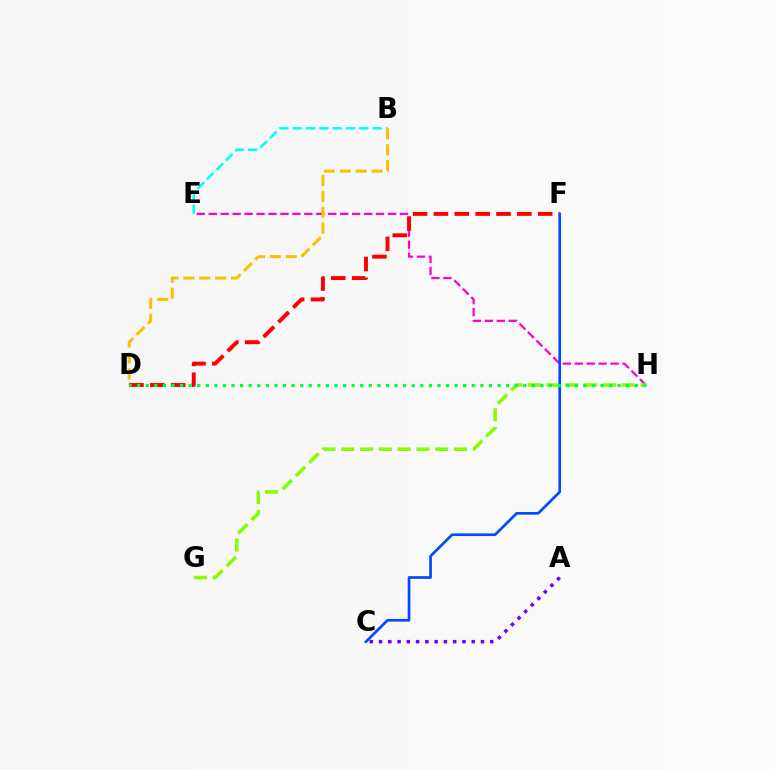{('E', 'H'): [{'color': '#ff00cf', 'line_style': 'dashed', 'thickness': 1.62}], ('B', 'E'): [{'color': '#00fff6', 'line_style': 'dashed', 'thickness': 1.81}], ('G', 'H'): [{'color': '#84ff00', 'line_style': 'dashed', 'thickness': 2.55}], ('D', 'F'): [{'color': '#ff0000', 'line_style': 'dashed', 'thickness': 2.83}], ('B', 'D'): [{'color': '#ffbd00', 'line_style': 'dashed', 'thickness': 2.16}], ('C', 'F'): [{'color': '#004bff', 'line_style': 'solid', 'thickness': 1.94}], ('A', 'C'): [{'color': '#7200ff', 'line_style': 'dotted', 'thickness': 2.52}], ('D', 'H'): [{'color': '#00ff39', 'line_style': 'dotted', 'thickness': 2.33}]}